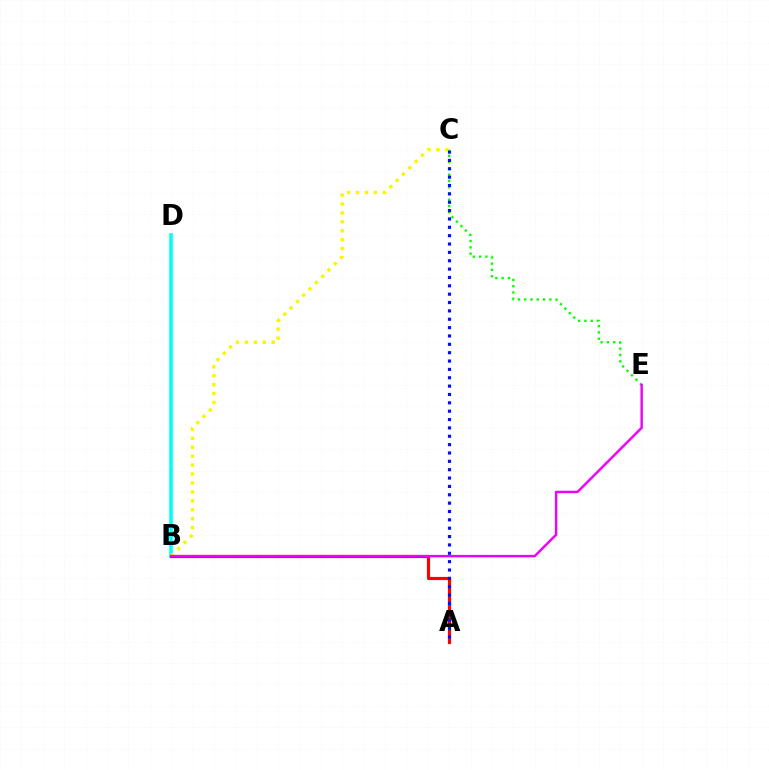{('B', 'D'): [{'color': '#00fff6', 'line_style': 'solid', 'thickness': 2.58}], ('C', 'E'): [{'color': '#08ff00', 'line_style': 'dotted', 'thickness': 1.71}], ('B', 'C'): [{'color': '#fcf500', 'line_style': 'dotted', 'thickness': 2.43}], ('A', 'B'): [{'color': '#ff0000', 'line_style': 'solid', 'thickness': 2.27}], ('A', 'C'): [{'color': '#0010ff', 'line_style': 'dotted', 'thickness': 2.27}], ('B', 'E'): [{'color': '#ee00ff', 'line_style': 'solid', 'thickness': 1.75}]}